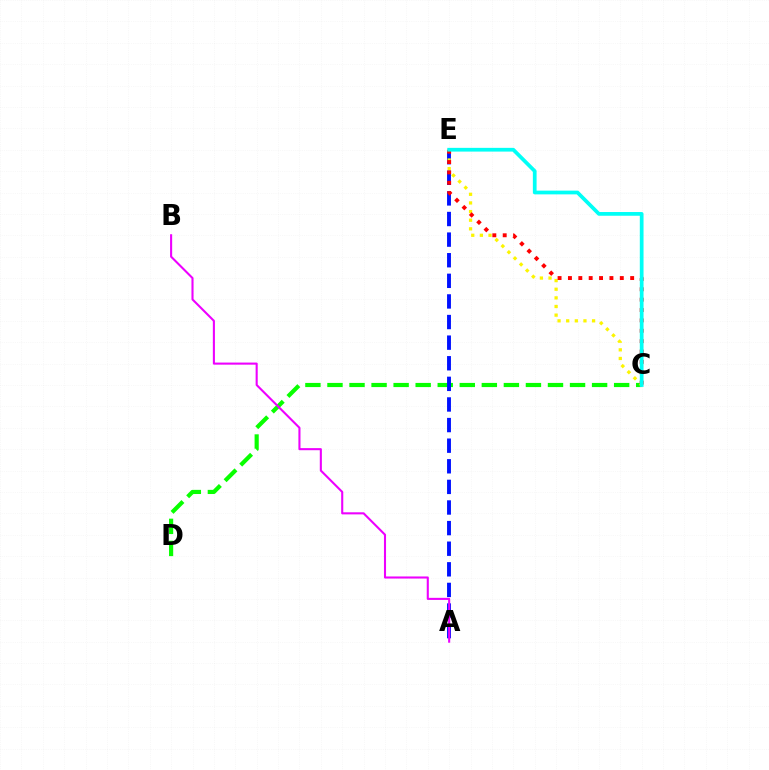{('C', 'D'): [{'color': '#08ff00', 'line_style': 'dashed', 'thickness': 3.0}], ('A', 'E'): [{'color': '#0010ff', 'line_style': 'dashed', 'thickness': 2.8}], ('C', 'E'): [{'color': '#fcf500', 'line_style': 'dotted', 'thickness': 2.35}, {'color': '#ff0000', 'line_style': 'dotted', 'thickness': 2.82}, {'color': '#00fff6', 'line_style': 'solid', 'thickness': 2.69}], ('A', 'B'): [{'color': '#ee00ff', 'line_style': 'solid', 'thickness': 1.5}]}